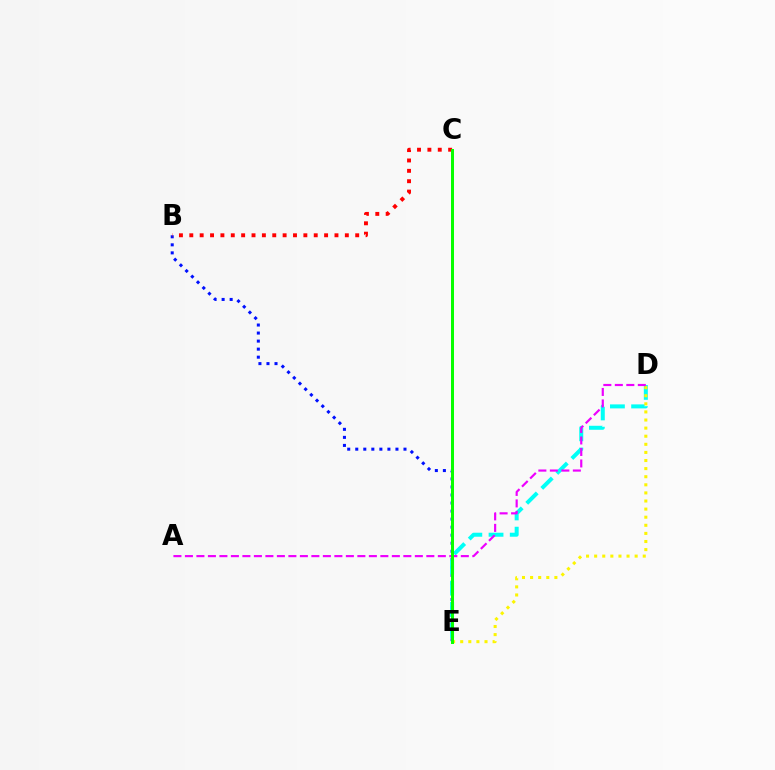{('B', 'E'): [{'color': '#0010ff', 'line_style': 'dotted', 'thickness': 2.18}], ('D', 'E'): [{'color': '#00fff6', 'line_style': 'dashed', 'thickness': 2.88}, {'color': '#fcf500', 'line_style': 'dotted', 'thickness': 2.2}], ('A', 'D'): [{'color': '#ee00ff', 'line_style': 'dashed', 'thickness': 1.56}], ('B', 'C'): [{'color': '#ff0000', 'line_style': 'dotted', 'thickness': 2.82}], ('C', 'E'): [{'color': '#08ff00', 'line_style': 'solid', 'thickness': 2.15}]}